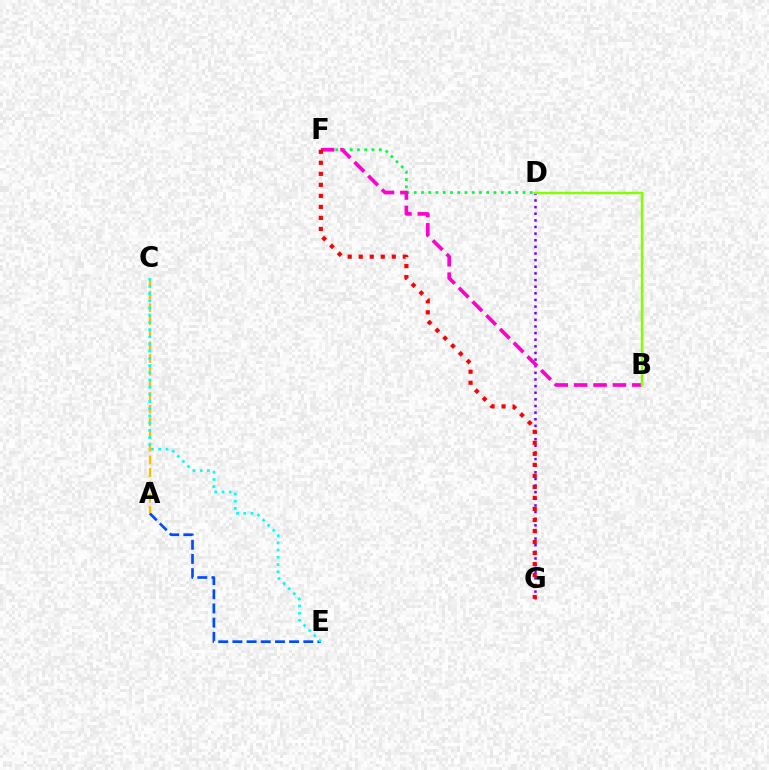{('D', 'F'): [{'color': '#00ff39', 'line_style': 'dotted', 'thickness': 1.97}], ('D', 'G'): [{'color': '#7200ff', 'line_style': 'dotted', 'thickness': 1.8}], ('B', 'F'): [{'color': '#ff00cf', 'line_style': 'dashed', 'thickness': 2.64}], ('A', 'E'): [{'color': '#004bff', 'line_style': 'dashed', 'thickness': 1.93}], ('F', 'G'): [{'color': '#ff0000', 'line_style': 'dotted', 'thickness': 2.99}], ('A', 'C'): [{'color': '#ffbd00', 'line_style': 'dashed', 'thickness': 1.72}], ('C', 'E'): [{'color': '#00fff6', 'line_style': 'dotted', 'thickness': 1.95}], ('B', 'D'): [{'color': '#84ff00', 'line_style': 'solid', 'thickness': 1.79}]}